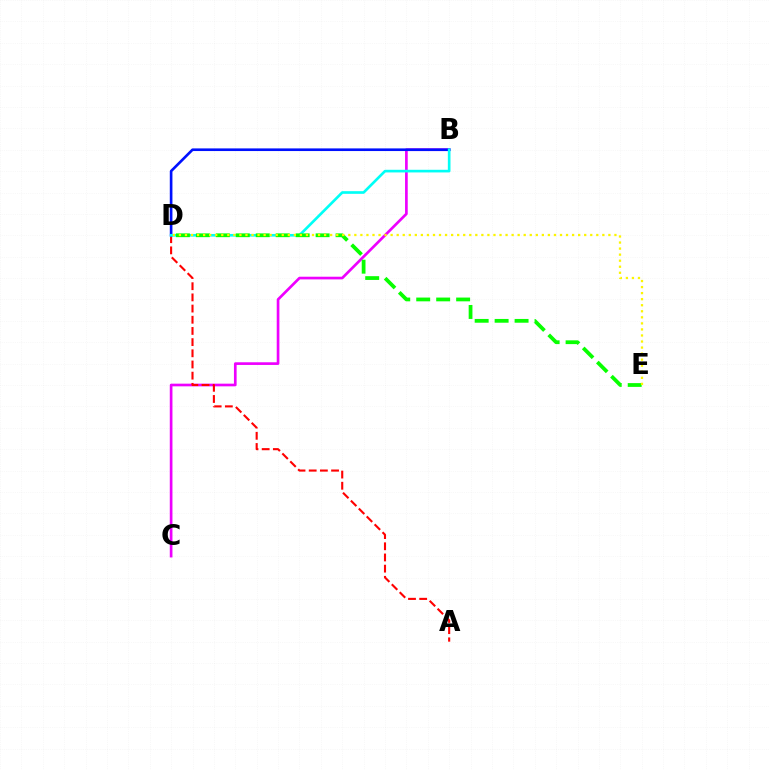{('B', 'C'): [{'color': '#ee00ff', 'line_style': 'solid', 'thickness': 1.93}], ('A', 'D'): [{'color': '#ff0000', 'line_style': 'dashed', 'thickness': 1.52}], ('B', 'D'): [{'color': '#0010ff', 'line_style': 'solid', 'thickness': 1.9}, {'color': '#00fff6', 'line_style': 'solid', 'thickness': 1.91}], ('D', 'E'): [{'color': '#08ff00', 'line_style': 'dashed', 'thickness': 2.71}, {'color': '#fcf500', 'line_style': 'dotted', 'thickness': 1.64}]}